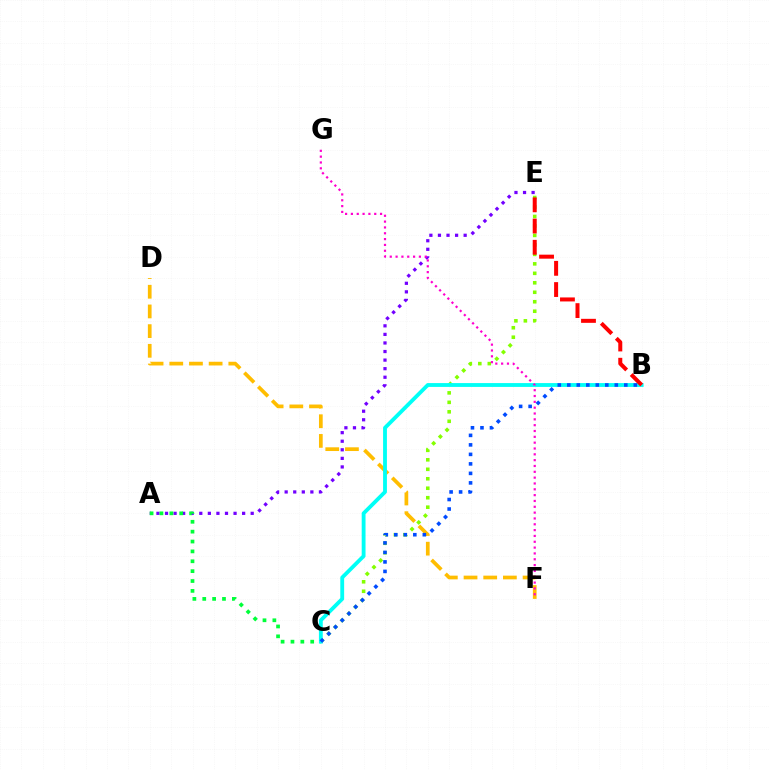{('A', 'E'): [{'color': '#7200ff', 'line_style': 'dotted', 'thickness': 2.33}], ('A', 'C'): [{'color': '#00ff39', 'line_style': 'dotted', 'thickness': 2.68}], ('D', 'F'): [{'color': '#ffbd00', 'line_style': 'dashed', 'thickness': 2.67}], ('C', 'E'): [{'color': '#84ff00', 'line_style': 'dotted', 'thickness': 2.57}], ('B', 'C'): [{'color': '#00fff6', 'line_style': 'solid', 'thickness': 2.76}, {'color': '#004bff', 'line_style': 'dotted', 'thickness': 2.58}], ('F', 'G'): [{'color': '#ff00cf', 'line_style': 'dotted', 'thickness': 1.58}], ('B', 'E'): [{'color': '#ff0000', 'line_style': 'dashed', 'thickness': 2.88}]}